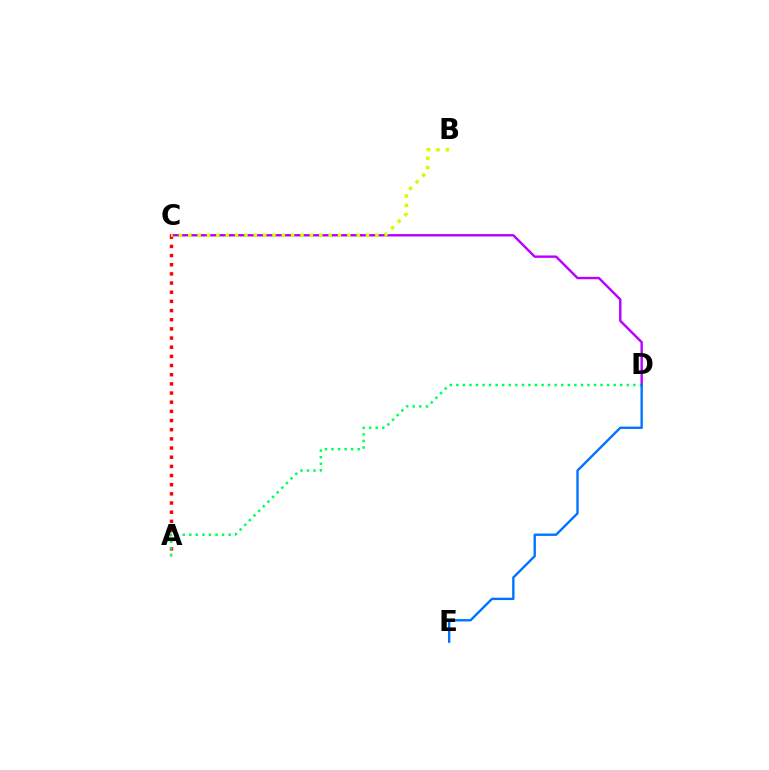{('C', 'D'): [{'color': '#b900ff', 'line_style': 'solid', 'thickness': 1.73}], ('A', 'C'): [{'color': '#ff0000', 'line_style': 'dotted', 'thickness': 2.49}], ('B', 'C'): [{'color': '#d1ff00', 'line_style': 'dotted', 'thickness': 2.54}], ('A', 'D'): [{'color': '#00ff5c', 'line_style': 'dotted', 'thickness': 1.78}], ('D', 'E'): [{'color': '#0074ff', 'line_style': 'solid', 'thickness': 1.71}]}